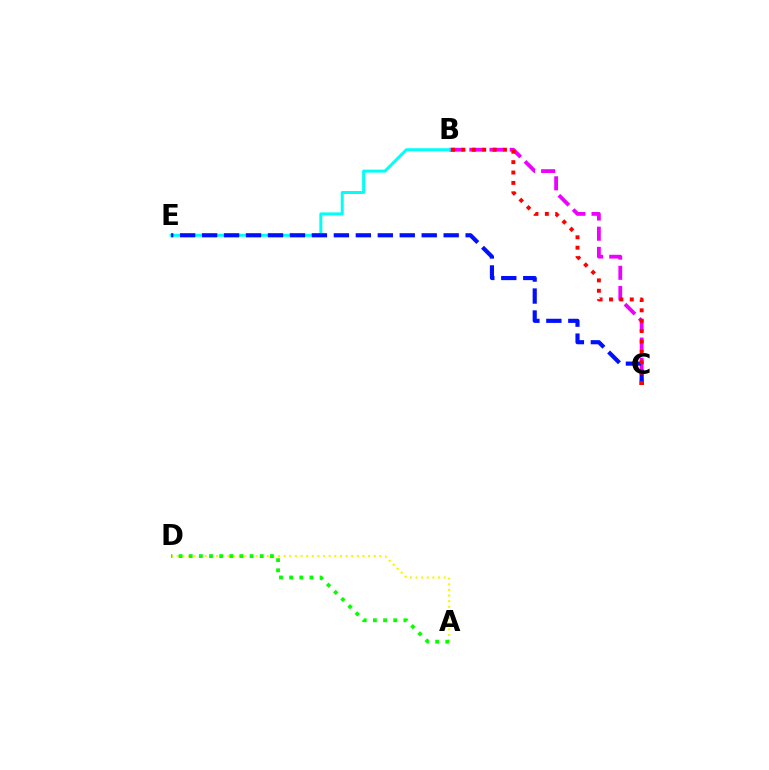{('B', 'C'): [{'color': '#ee00ff', 'line_style': 'dashed', 'thickness': 2.74}, {'color': '#ff0000', 'line_style': 'dotted', 'thickness': 2.82}], ('B', 'E'): [{'color': '#00fff6', 'line_style': 'solid', 'thickness': 2.15}], ('A', 'D'): [{'color': '#fcf500', 'line_style': 'dotted', 'thickness': 1.53}, {'color': '#08ff00', 'line_style': 'dotted', 'thickness': 2.76}], ('C', 'E'): [{'color': '#0010ff', 'line_style': 'dashed', 'thickness': 2.98}]}